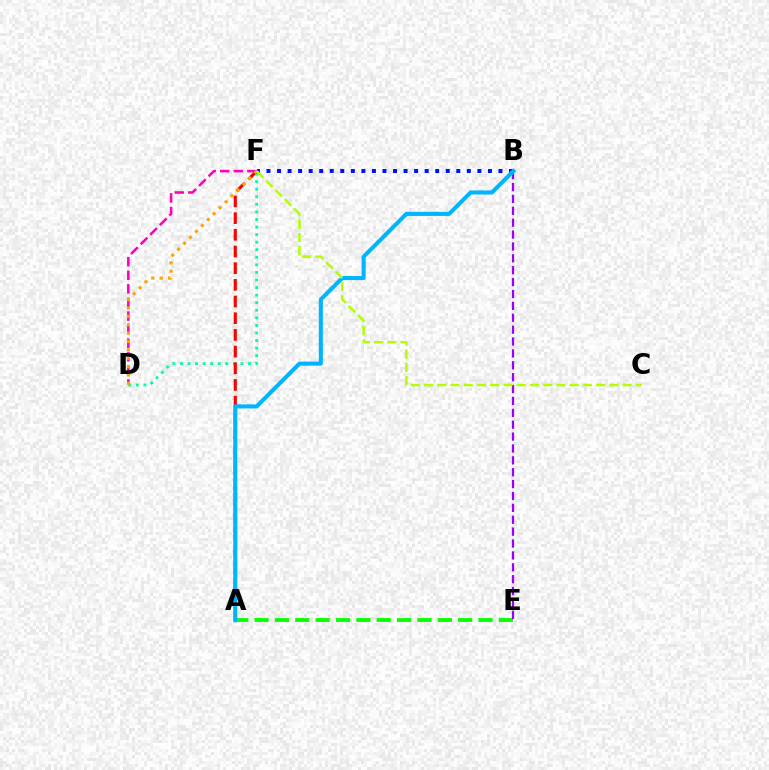{('D', 'F'): [{'color': '#ff00bd', 'line_style': 'dashed', 'thickness': 1.85}, {'color': '#00ff9d', 'line_style': 'dotted', 'thickness': 2.06}, {'color': '#ffa500', 'line_style': 'dotted', 'thickness': 2.28}], ('B', 'F'): [{'color': '#0010ff', 'line_style': 'dotted', 'thickness': 2.87}], ('A', 'E'): [{'color': '#08ff00', 'line_style': 'dashed', 'thickness': 2.77}], ('A', 'F'): [{'color': '#ff0000', 'line_style': 'dashed', 'thickness': 2.27}], ('B', 'E'): [{'color': '#9b00ff', 'line_style': 'dashed', 'thickness': 1.61}], ('A', 'B'): [{'color': '#00b5ff', 'line_style': 'solid', 'thickness': 2.93}], ('C', 'F'): [{'color': '#b3ff00', 'line_style': 'dashed', 'thickness': 1.8}]}